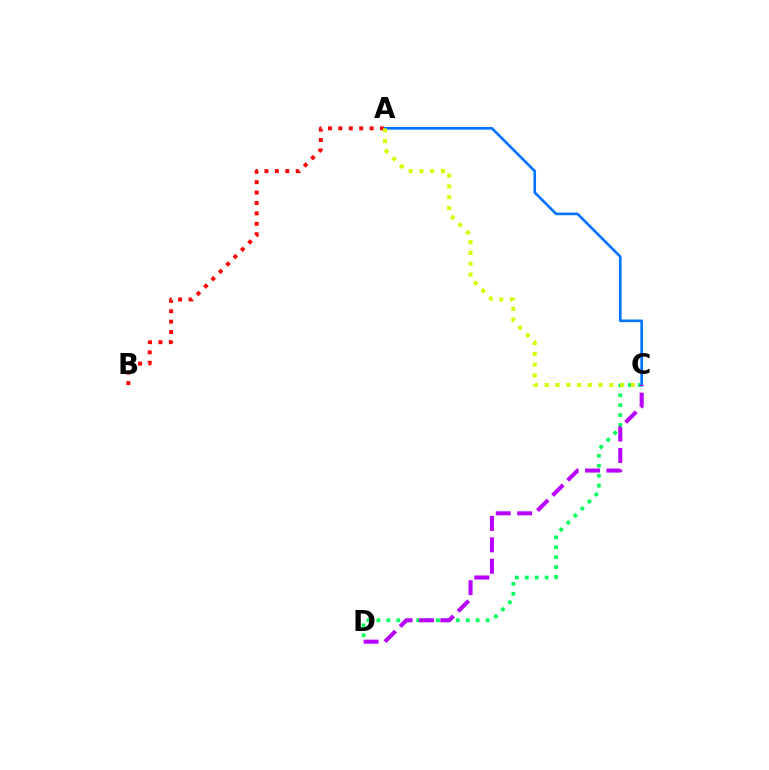{('A', 'B'): [{'color': '#ff0000', 'line_style': 'dotted', 'thickness': 2.83}], ('C', 'D'): [{'color': '#00ff5c', 'line_style': 'dotted', 'thickness': 2.7}, {'color': '#b900ff', 'line_style': 'dashed', 'thickness': 2.91}], ('A', 'C'): [{'color': '#0074ff', 'line_style': 'solid', 'thickness': 1.89}, {'color': '#d1ff00', 'line_style': 'dotted', 'thickness': 2.93}]}